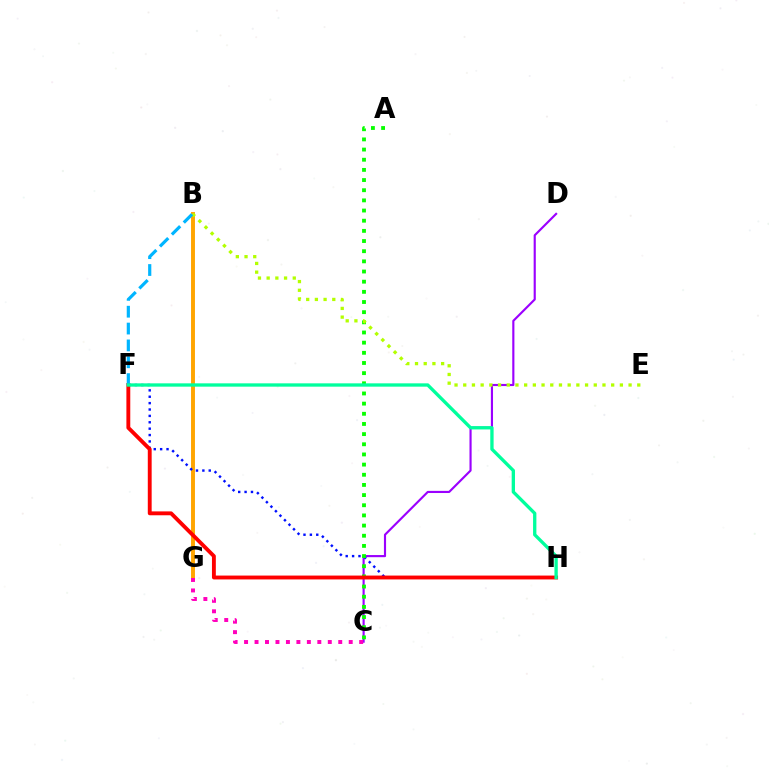{('C', 'D'): [{'color': '#9b00ff', 'line_style': 'solid', 'thickness': 1.54}], ('B', 'G'): [{'color': '#ffa500', 'line_style': 'solid', 'thickness': 2.83}], ('F', 'H'): [{'color': '#0010ff', 'line_style': 'dotted', 'thickness': 1.73}, {'color': '#ff0000', 'line_style': 'solid', 'thickness': 2.79}, {'color': '#00ff9d', 'line_style': 'solid', 'thickness': 2.39}], ('C', 'G'): [{'color': '#ff00bd', 'line_style': 'dotted', 'thickness': 2.84}], ('A', 'C'): [{'color': '#08ff00', 'line_style': 'dotted', 'thickness': 2.76}], ('B', 'E'): [{'color': '#b3ff00', 'line_style': 'dotted', 'thickness': 2.36}], ('B', 'F'): [{'color': '#00b5ff', 'line_style': 'dashed', 'thickness': 2.29}]}